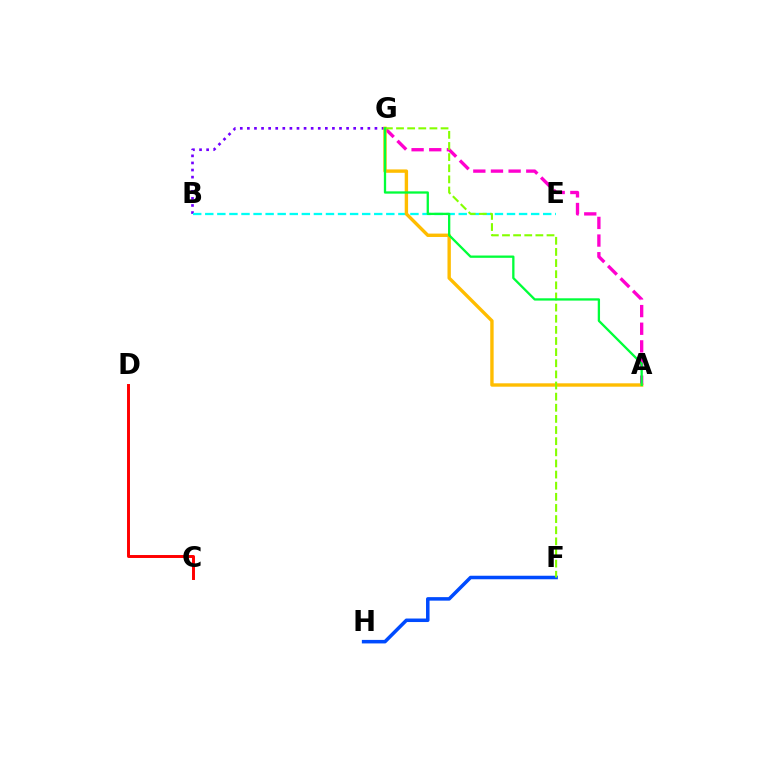{('A', 'G'): [{'color': '#ff00cf', 'line_style': 'dashed', 'thickness': 2.4}, {'color': '#ffbd00', 'line_style': 'solid', 'thickness': 2.43}, {'color': '#00ff39', 'line_style': 'solid', 'thickness': 1.66}], ('C', 'D'): [{'color': '#ff0000', 'line_style': 'solid', 'thickness': 2.13}], ('F', 'H'): [{'color': '#004bff', 'line_style': 'solid', 'thickness': 2.53}], ('B', 'G'): [{'color': '#7200ff', 'line_style': 'dotted', 'thickness': 1.93}], ('B', 'E'): [{'color': '#00fff6', 'line_style': 'dashed', 'thickness': 1.64}], ('F', 'G'): [{'color': '#84ff00', 'line_style': 'dashed', 'thickness': 1.51}]}